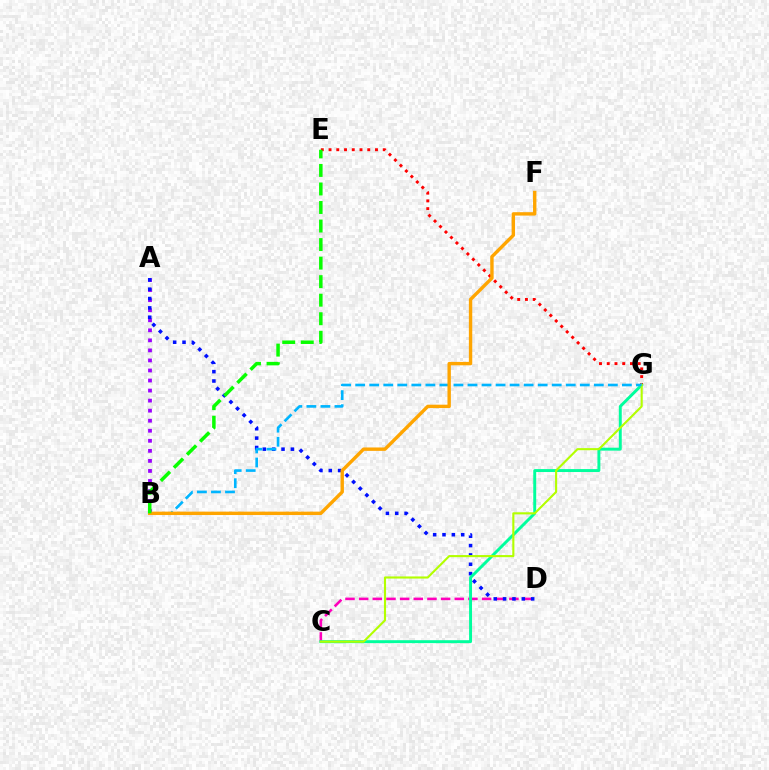{('A', 'B'): [{'color': '#9b00ff', 'line_style': 'dotted', 'thickness': 2.73}], ('C', 'D'): [{'color': '#ff00bd', 'line_style': 'dashed', 'thickness': 1.86}], ('A', 'D'): [{'color': '#0010ff', 'line_style': 'dotted', 'thickness': 2.54}], ('E', 'G'): [{'color': '#ff0000', 'line_style': 'dotted', 'thickness': 2.1}], ('C', 'G'): [{'color': '#00ff9d', 'line_style': 'solid', 'thickness': 2.11}, {'color': '#b3ff00', 'line_style': 'solid', 'thickness': 1.52}], ('B', 'G'): [{'color': '#00b5ff', 'line_style': 'dashed', 'thickness': 1.91}], ('B', 'F'): [{'color': '#ffa500', 'line_style': 'solid', 'thickness': 2.44}], ('B', 'E'): [{'color': '#08ff00', 'line_style': 'dashed', 'thickness': 2.52}]}